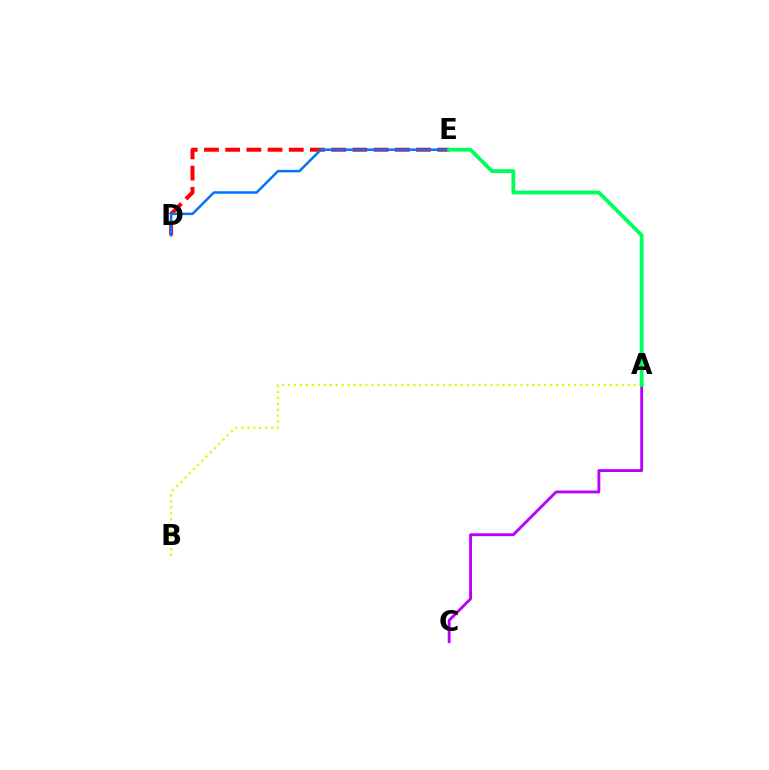{('A', 'B'): [{'color': '#d1ff00', 'line_style': 'dotted', 'thickness': 1.62}], ('D', 'E'): [{'color': '#ff0000', 'line_style': 'dashed', 'thickness': 2.88}, {'color': '#0074ff', 'line_style': 'solid', 'thickness': 1.79}], ('A', 'C'): [{'color': '#b900ff', 'line_style': 'solid', 'thickness': 2.05}], ('A', 'E'): [{'color': '#00ff5c', 'line_style': 'solid', 'thickness': 2.76}]}